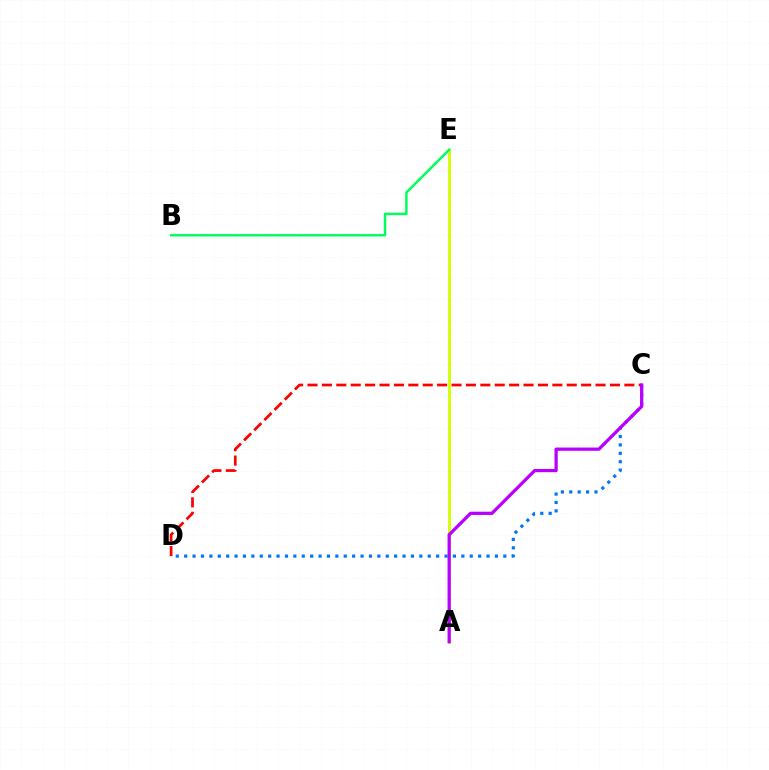{('A', 'E'): [{'color': '#d1ff00', 'line_style': 'solid', 'thickness': 2.07}], ('C', 'D'): [{'color': '#0074ff', 'line_style': 'dotted', 'thickness': 2.28}, {'color': '#ff0000', 'line_style': 'dashed', 'thickness': 1.96}], ('B', 'E'): [{'color': '#00ff5c', 'line_style': 'solid', 'thickness': 1.78}], ('A', 'C'): [{'color': '#b900ff', 'line_style': 'solid', 'thickness': 2.34}]}